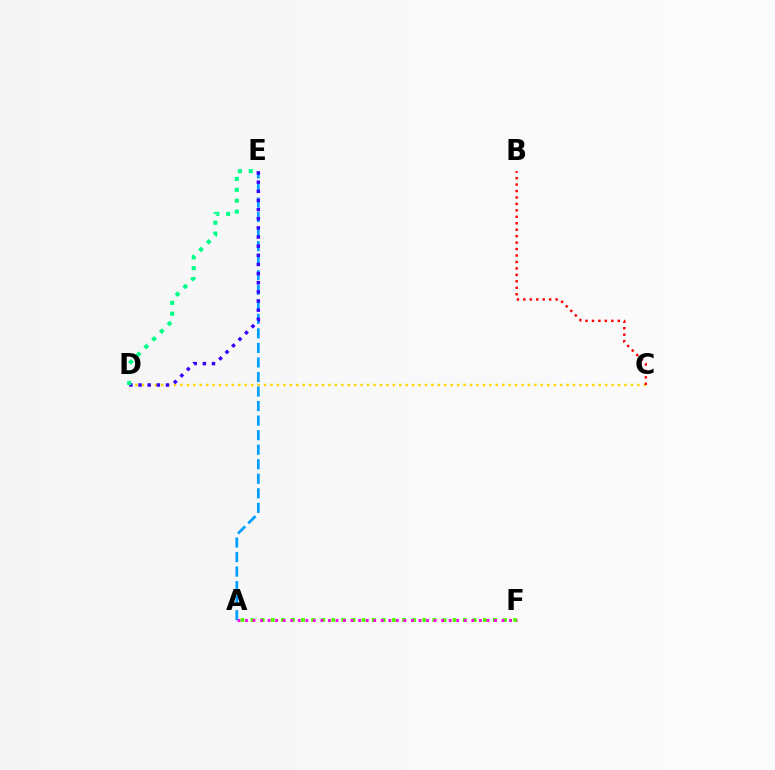{('C', 'D'): [{'color': '#ffd500', 'line_style': 'dotted', 'thickness': 1.75}], ('B', 'C'): [{'color': '#ff0000', 'line_style': 'dotted', 'thickness': 1.75}], ('A', 'E'): [{'color': '#009eff', 'line_style': 'dashed', 'thickness': 1.98}], ('A', 'F'): [{'color': '#4fff00', 'line_style': 'dotted', 'thickness': 2.74}, {'color': '#ff00ed', 'line_style': 'dotted', 'thickness': 2.05}], ('D', 'E'): [{'color': '#3700ff', 'line_style': 'dotted', 'thickness': 2.48}, {'color': '#00ff86', 'line_style': 'dotted', 'thickness': 2.96}]}